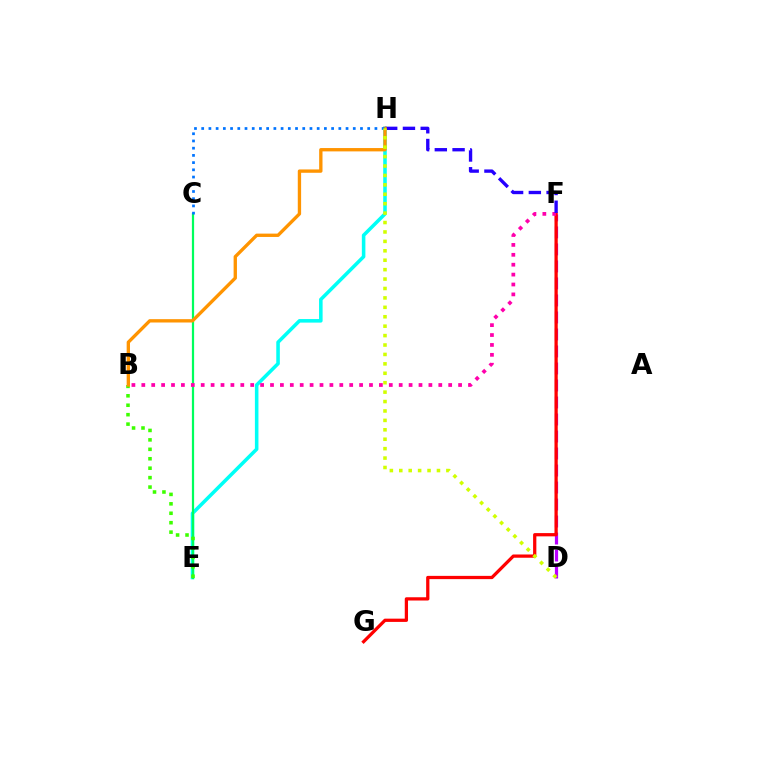{('E', 'H'): [{'color': '#00fff6', 'line_style': 'solid', 'thickness': 2.56}], ('C', 'E'): [{'color': '#00ff5c', 'line_style': 'solid', 'thickness': 1.6}], ('B', 'E'): [{'color': '#3dff00', 'line_style': 'dotted', 'thickness': 2.56}], ('D', 'F'): [{'color': '#b900ff', 'line_style': 'dashed', 'thickness': 2.31}], ('F', 'G'): [{'color': '#ff0000', 'line_style': 'solid', 'thickness': 2.35}], ('B', 'F'): [{'color': '#ff00ac', 'line_style': 'dotted', 'thickness': 2.69}], ('F', 'H'): [{'color': '#2500ff', 'line_style': 'dashed', 'thickness': 2.41}], ('B', 'H'): [{'color': '#ff9400', 'line_style': 'solid', 'thickness': 2.4}], ('C', 'H'): [{'color': '#0074ff', 'line_style': 'dotted', 'thickness': 1.96}], ('D', 'H'): [{'color': '#d1ff00', 'line_style': 'dotted', 'thickness': 2.56}]}